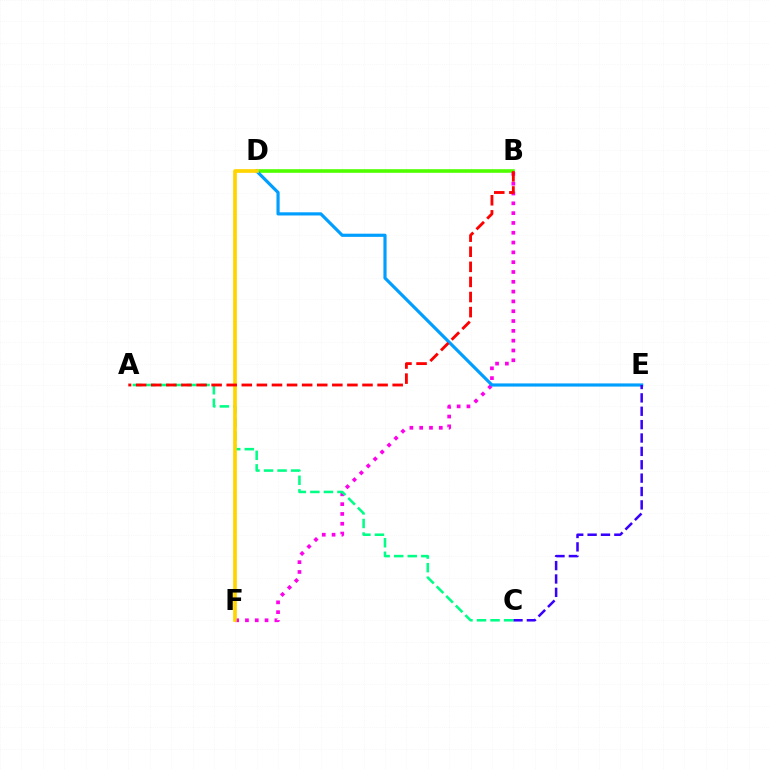{('B', 'D'): [{'color': '#4fff00', 'line_style': 'solid', 'thickness': 2.6}], ('B', 'F'): [{'color': '#ff00ed', 'line_style': 'dotted', 'thickness': 2.67}], ('D', 'E'): [{'color': '#009eff', 'line_style': 'solid', 'thickness': 2.28}], ('C', 'E'): [{'color': '#3700ff', 'line_style': 'dashed', 'thickness': 1.82}], ('A', 'C'): [{'color': '#00ff86', 'line_style': 'dashed', 'thickness': 1.84}], ('D', 'F'): [{'color': '#ffd500', 'line_style': 'solid', 'thickness': 2.66}], ('A', 'B'): [{'color': '#ff0000', 'line_style': 'dashed', 'thickness': 2.05}]}